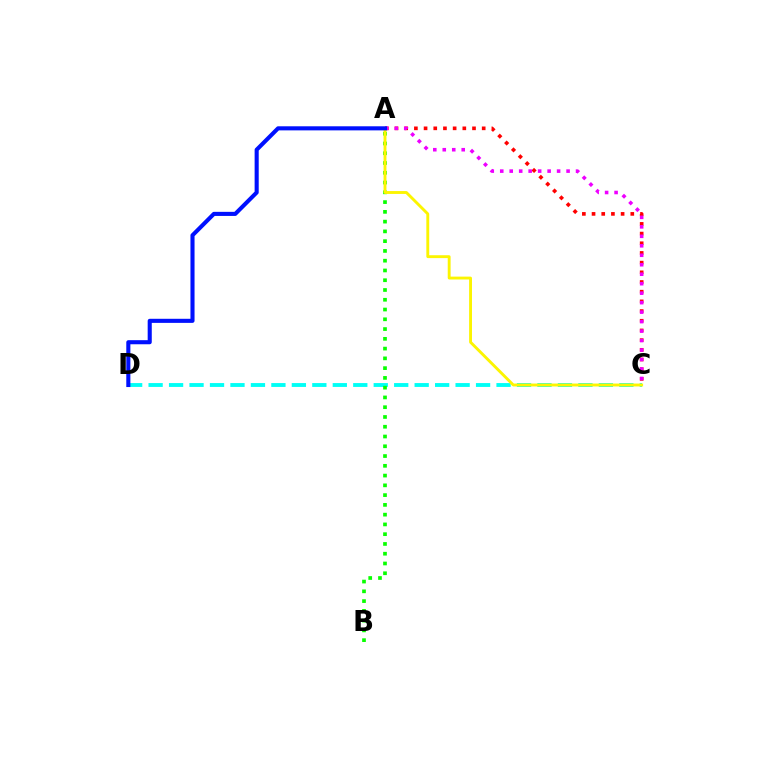{('C', 'D'): [{'color': '#00fff6', 'line_style': 'dashed', 'thickness': 2.78}], ('A', 'B'): [{'color': '#08ff00', 'line_style': 'dotted', 'thickness': 2.65}], ('A', 'C'): [{'color': '#ff0000', 'line_style': 'dotted', 'thickness': 2.63}, {'color': '#ee00ff', 'line_style': 'dotted', 'thickness': 2.57}, {'color': '#fcf500', 'line_style': 'solid', 'thickness': 2.07}], ('A', 'D'): [{'color': '#0010ff', 'line_style': 'solid', 'thickness': 2.94}]}